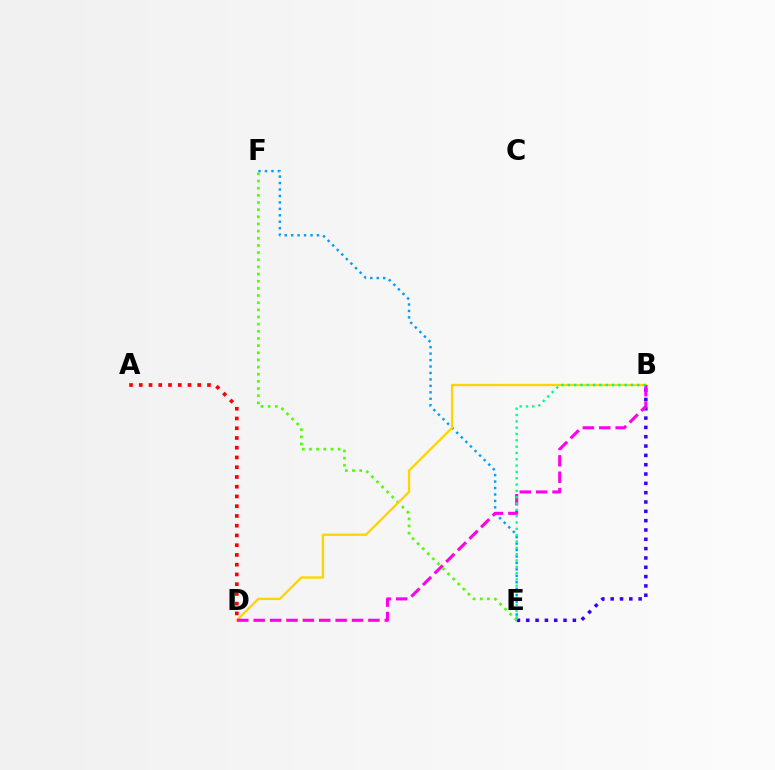{('B', 'E'): [{'color': '#3700ff', 'line_style': 'dotted', 'thickness': 2.53}, {'color': '#00ff86', 'line_style': 'dotted', 'thickness': 1.72}], ('E', 'F'): [{'color': '#009eff', 'line_style': 'dotted', 'thickness': 1.75}, {'color': '#4fff00', 'line_style': 'dotted', 'thickness': 1.94}], ('B', 'D'): [{'color': '#ffd500', 'line_style': 'solid', 'thickness': 1.69}, {'color': '#ff00ed', 'line_style': 'dashed', 'thickness': 2.23}], ('A', 'D'): [{'color': '#ff0000', 'line_style': 'dotted', 'thickness': 2.65}]}